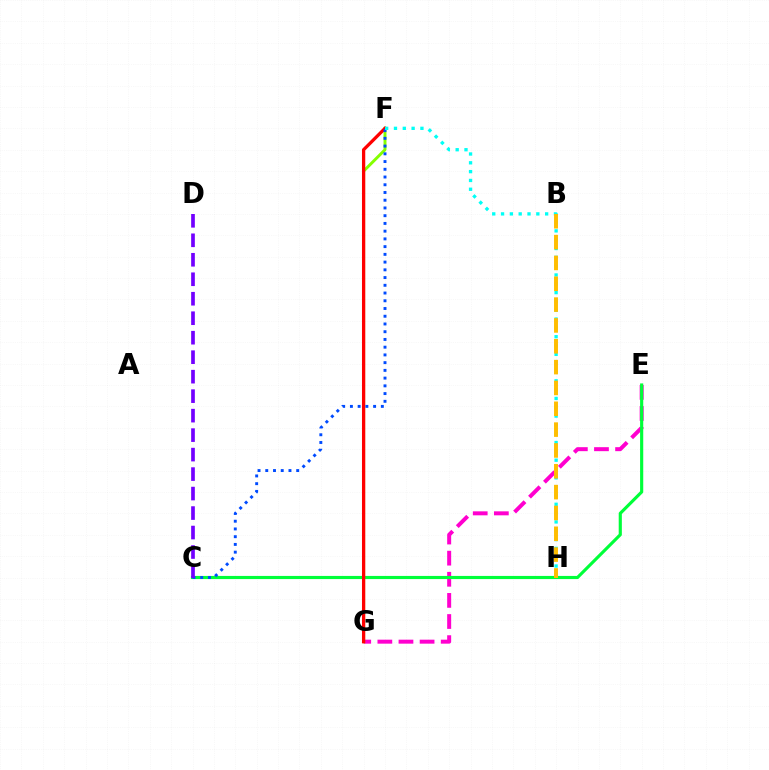{('E', 'G'): [{'color': '#ff00cf', 'line_style': 'dashed', 'thickness': 2.87}], ('C', 'E'): [{'color': '#00ff39', 'line_style': 'solid', 'thickness': 2.26}], ('F', 'G'): [{'color': '#84ff00', 'line_style': 'solid', 'thickness': 2.11}, {'color': '#ff0000', 'line_style': 'solid', 'thickness': 2.35}], ('C', 'F'): [{'color': '#004bff', 'line_style': 'dotted', 'thickness': 2.1}], ('F', 'H'): [{'color': '#00fff6', 'line_style': 'dotted', 'thickness': 2.4}], ('B', 'H'): [{'color': '#ffbd00', 'line_style': 'dashed', 'thickness': 2.83}], ('C', 'D'): [{'color': '#7200ff', 'line_style': 'dashed', 'thickness': 2.65}]}